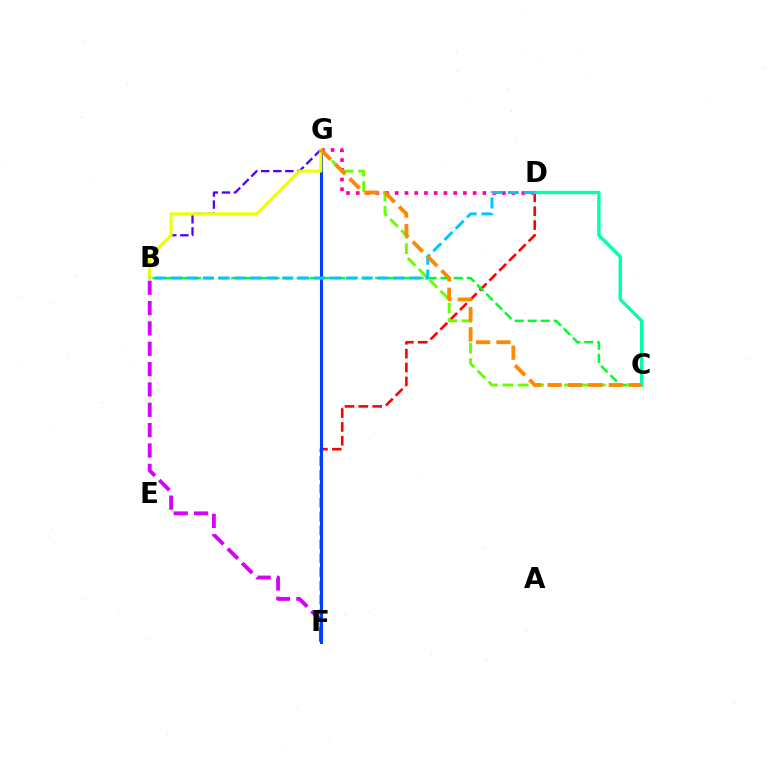{('B', 'F'): [{'color': '#d600ff', 'line_style': 'dashed', 'thickness': 2.76}], ('D', 'F'): [{'color': '#ff0000', 'line_style': 'dashed', 'thickness': 1.88}], ('F', 'G'): [{'color': '#003fff', 'line_style': 'solid', 'thickness': 2.19}], ('D', 'G'): [{'color': '#ff00a0', 'line_style': 'dotted', 'thickness': 2.65}], ('B', 'C'): [{'color': '#00ff27', 'line_style': 'dashed', 'thickness': 1.78}], ('C', 'D'): [{'color': '#00ffaf', 'line_style': 'solid', 'thickness': 2.44}], ('B', 'G'): [{'color': '#4f00ff', 'line_style': 'dashed', 'thickness': 1.64}, {'color': '#eeff00', 'line_style': 'solid', 'thickness': 2.18}], ('C', 'G'): [{'color': '#66ff00', 'line_style': 'dashed', 'thickness': 2.09}, {'color': '#ff8800', 'line_style': 'dashed', 'thickness': 2.77}], ('B', 'D'): [{'color': '#00c7ff', 'line_style': 'dashed', 'thickness': 2.16}]}